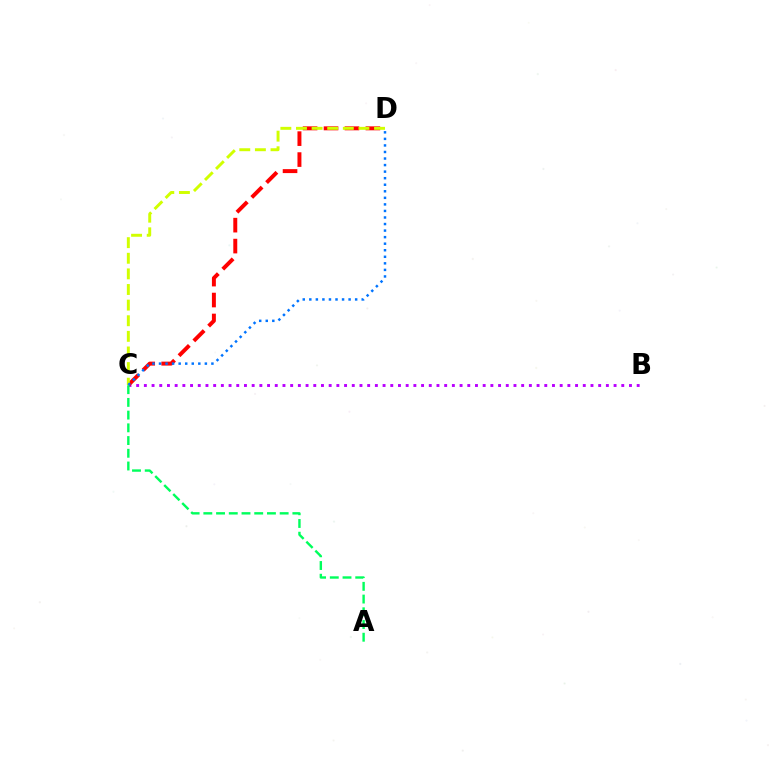{('B', 'C'): [{'color': '#b900ff', 'line_style': 'dotted', 'thickness': 2.09}], ('C', 'D'): [{'color': '#ff0000', 'line_style': 'dashed', 'thickness': 2.84}, {'color': '#d1ff00', 'line_style': 'dashed', 'thickness': 2.12}, {'color': '#0074ff', 'line_style': 'dotted', 'thickness': 1.78}], ('A', 'C'): [{'color': '#00ff5c', 'line_style': 'dashed', 'thickness': 1.73}]}